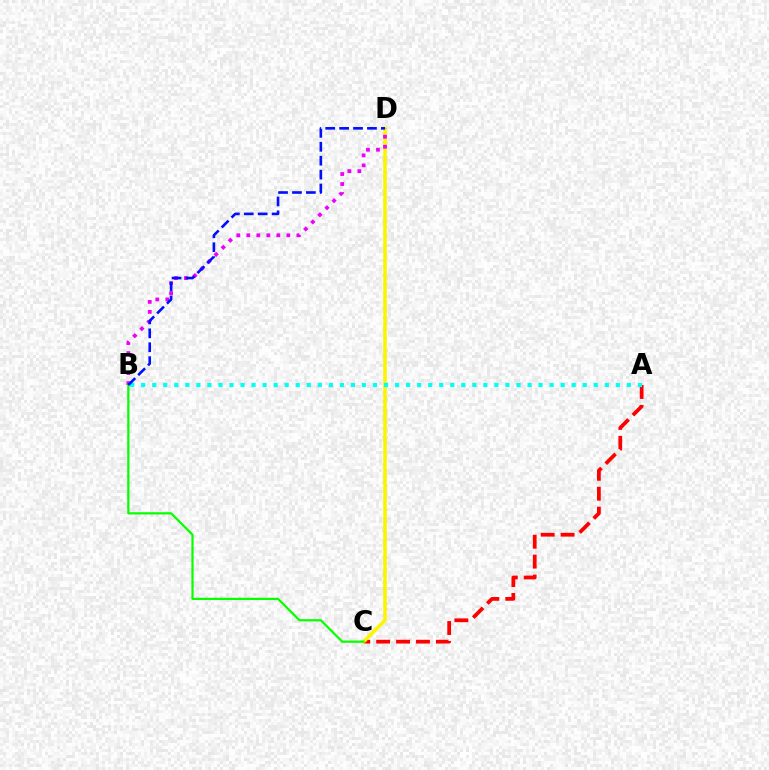{('A', 'C'): [{'color': '#ff0000', 'line_style': 'dashed', 'thickness': 2.71}], ('C', 'D'): [{'color': '#fcf500', 'line_style': 'solid', 'thickness': 2.57}], ('B', 'D'): [{'color': '#ee00ff', 'line_style': 'dotted', 'thickness': 2.72}, {'color': '#0010ff', 'line_style': 'dashed', 'thickness': 1.89}], ('A', 'B'): [{'color': '#00fff6', 'line_style': 'dotted', 'thickness': 3.0}], ('B', 'C'): [{'color': '#08ff00', 'line_style': 'solid', 'thickness': 1.61}]}